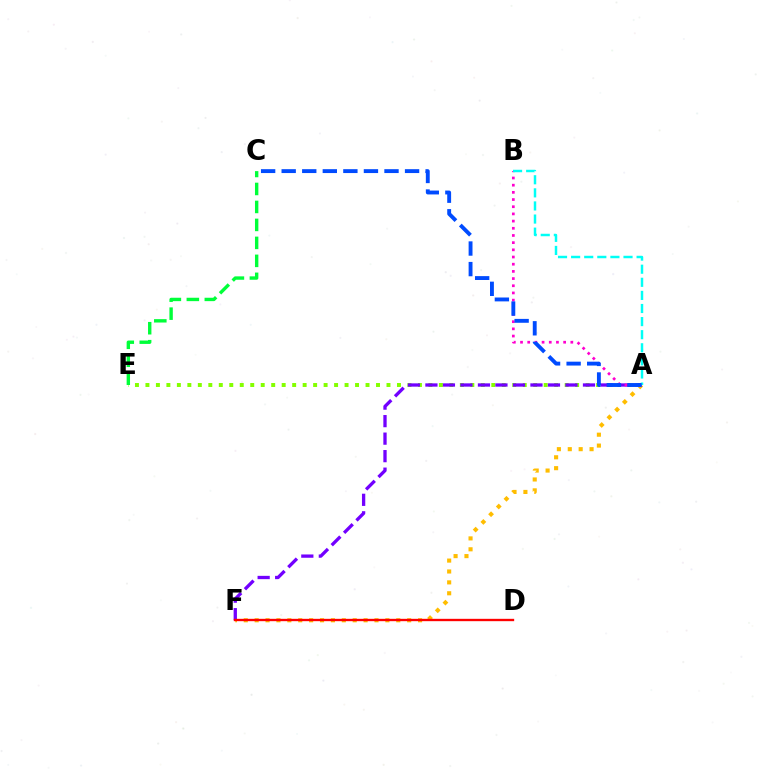{('A', 'E'): [{'color': '#84ff00', 'line_style': 'dotted', 'thickness': 2.85}], ('A', 'F'): [{'color': '#ffbd00', 'line_style': 'dotted', 'thickness': 2.96}, {'color': '#7200ff', 'line_style': 'dashed', 'thickness': 2.38}], ('A', 'B'): [{'color': '#ff00cf', 'line_style': 'dotted', 'thickness': 1.95}, {'color': '#00fff6', 'line_style': 'dashed', 'thickness': 1.78}], ('D', 'F'): [{'color': '#ff0000', 'line_style': 'solid', 'thickness': 1.69}], ('A', 'C'): [{'color': '#004bff', 'line_style': 'dashed', 'thickness': 2.79}], ('C', 'E'): [{'color': '#00ff39', 'line_style': 'dashed', 'thickness': 2.44}]}